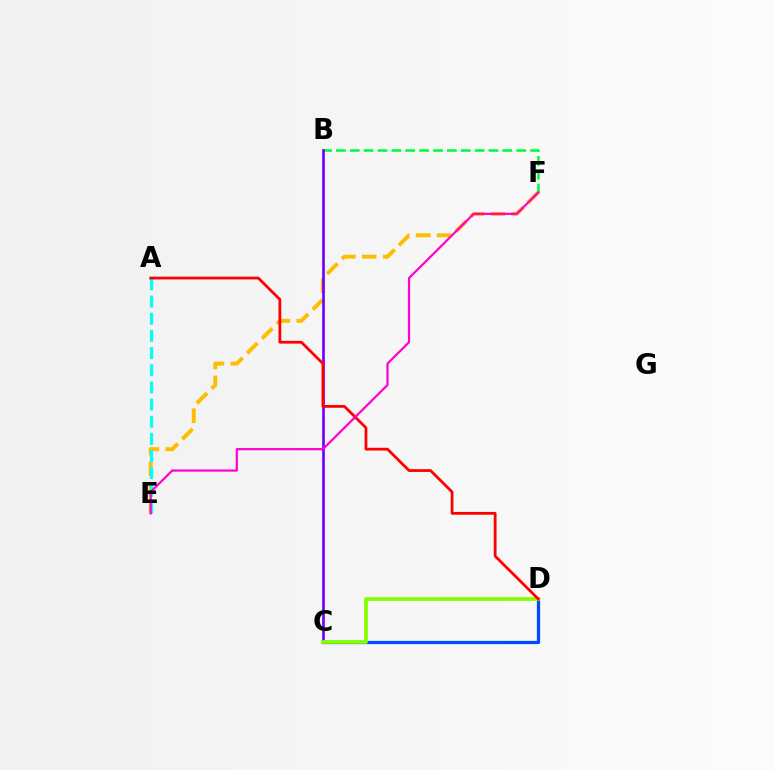{('B', 'F'): [{'color': '#00ff39', 'line_style': 'dashed', 'thickness': 1.88}], ('E', 'F'): [{'color': '#ffbd00', 'line_style': 'dashed', 'thickness': 2.84}, {'color': '#ff00cf', 'line_style': 'solid', 'thickness': 1.59}], ('A', 'E'): [{'color': '#00fff6', 'line_style': 'dashed', 'thickness': 2.33}], ('B', 'C'): [{'color': '#7200ff', 'line_style': 'solid', 'thickness': 1.94}], ('C', 'D'): [{'color': '#004bff', 'line_style': 'solid', 'thickness': 2.33}, {'color': '#84ff00', 'line_style': 'solid', 'thickness': 2.67}], ('A', 'D'): [{'color': '#ff0000', 'line_style': 'solid', 'thickness': 2.0}]}